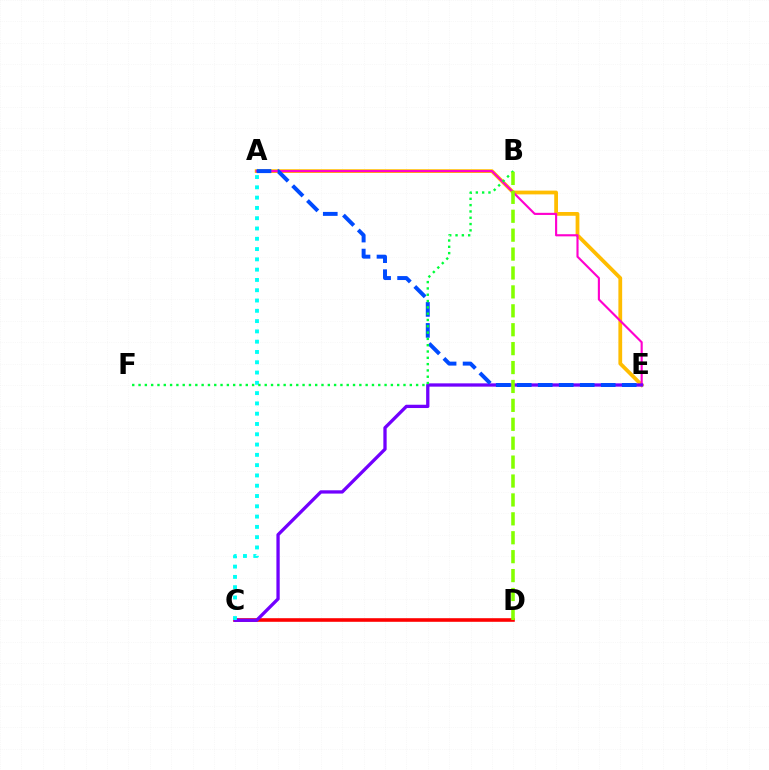{('A', 'E'): [{'color': '#ffbd00', 'line_style': 'solid', 'thickness': 2.71}, {'color': '#ff00cf', 'line_style': 'solid', 'thickness': 1.54}, {'color': '#004bff', 'line_style': 'dashed', 'thickness': 2.85}], ('C', 'D'): [{'color': '#ff0000', 'line_style': 'solid', 'thickness': 2.59}], ('C', 'E'): [{'color': '#7200ff', 'line_style': 'solid', 'thickness': 2.37}], ('A', 'C'): [{'color': '#00fff6', 'line_style': 'dotted', 'thickness': 2.8}], ('B', 'F'): [{'color': '#00ff39', 'line_style': 'dotted', 'thickness': 1.71}], ('B', 'D'): [{'color': '#84ff00', 'line_style': 'dashed', 'thickness': 2.57}]}